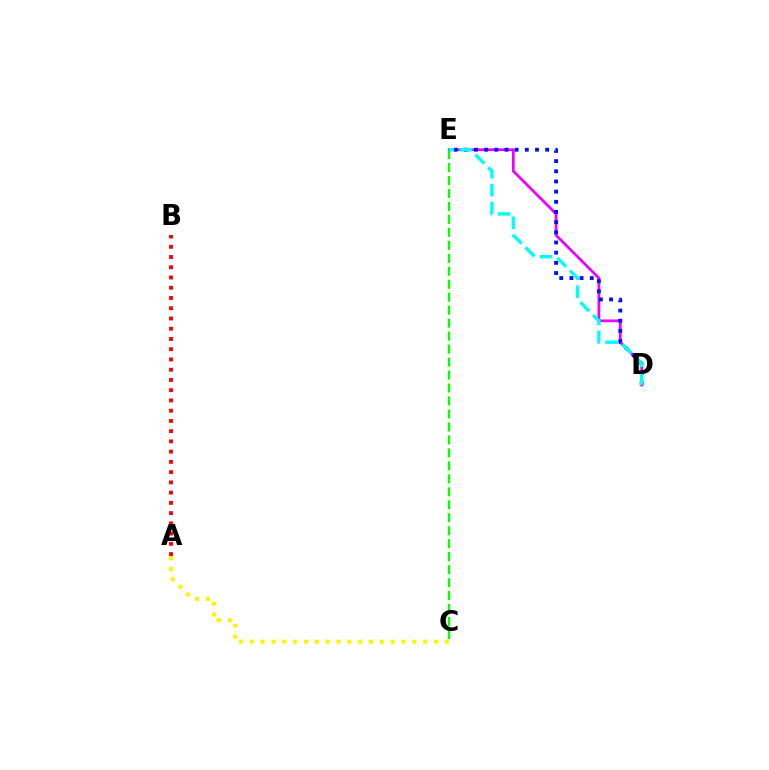{('A', 'C'): [{'color': '#fcf500', 'line_style': 'dotted', 'thickness': 2.94}], ('D', 'E'): [{'color': '#ee00ff', 'line_style': 'solid', 'thickness': 1.96}, {'color': '#0010ff', 'line_style': 'dotted', 'thickness': 2.76}, {'color': '#00fff6', 'line_style': 'dashed', 'thickness': 2.45}], ('C', 'E'): [{'color': '#08ff00', 'line_style': 'dashed', 'thickness': 1.76}], ('A', 'B'): [{'color': '#ff0000', 'line_style': 'dotted', 'thickness': 2.78}]}